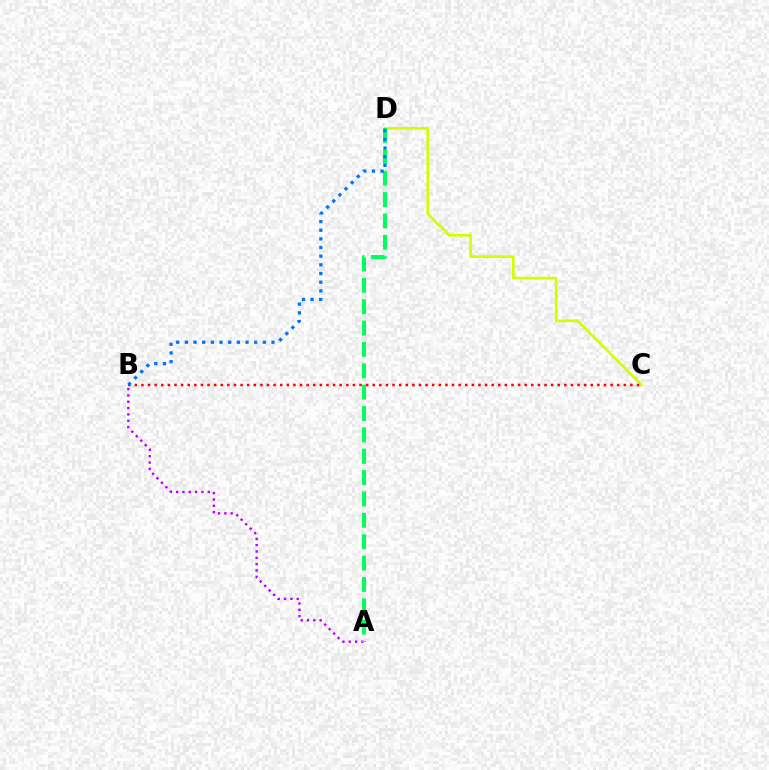{('C', 'D'): [{'color': '#d1ff00', 'line_style': 'solid', 'thickness': 1.88}], ('B', 'C'): [{'color': '#ff0000', 'line_style': 'dotted', 'thickness': 1.8}], ('A', 'B'): [{'color': '#b900ff', 'line_style': 'dotted', 'thickness': 1.72}], ('A', 'D'): [{'color': '#00ff5c', 'line_style': 'dashed', 'thickness': 2.9}], ('B', 'D'): [{'color': '#0074ff', 'line_style': 'dotted', 'thickness': 2.35}]}